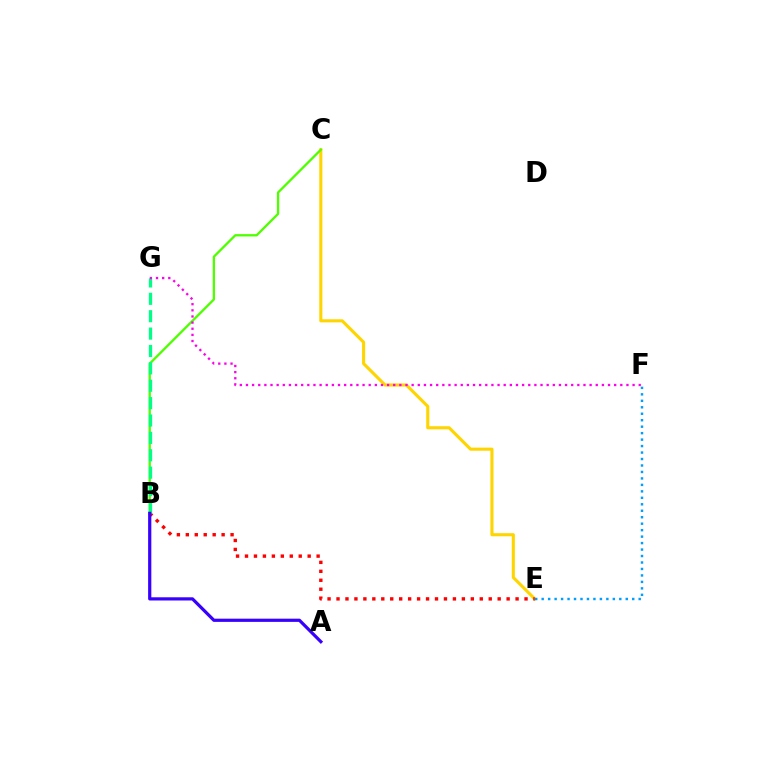{('C', 'E'): [{'color': '#ffd500', 'line_style': 'solid', 'thickness': 2.23}], ('B', 'E'): [{'color': '#ff0000', 'line_style': 'dotted', 'thickness': 2.43}], ('B', 'C'): [{'color': '#4fff00', 'line_style': 'solid', 'thickness': 1.67}], ('E', 'F'): [{'color': '#009eff', 'line_style': 'dotted', 'thickness': 1.76}], ('B', 'G'): [{'color': '#00ff86', 'line_style': 'dashed', 'thickness': 2.36}], ('A', 'B'): [{'color': '#3700ff', 'line_style': 'solid', 'thickness': 2.3}], ('F', 'G'): [{'color': '#ff00ed', 'line_style': 'dotted', 'thickness': 1.67}]}